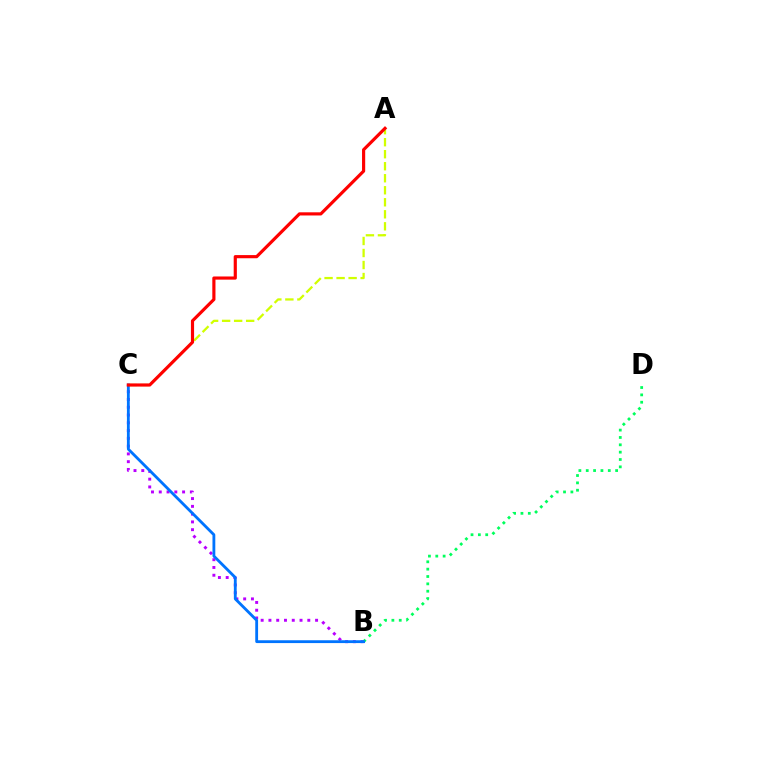{('B', 'C'): [{'color': '#b900ff', 'line_style': 'dotted', 'thickness': 2.11}, {'color': '#0074ff', 'line_style': 'solid', 'thickness': 2.03}], ('B', 'D'): [{'color': '#00ff5c', 'line_style': 'dotted', 'thickness': 2.0}], ('A', 'C'): [{'color': '#d1ff00', 'line_style': 'dashed', 'thickness': 1.63}, {'color': '#ff0000', 'line_style': 'solid', 'thickness': 2.28}]}